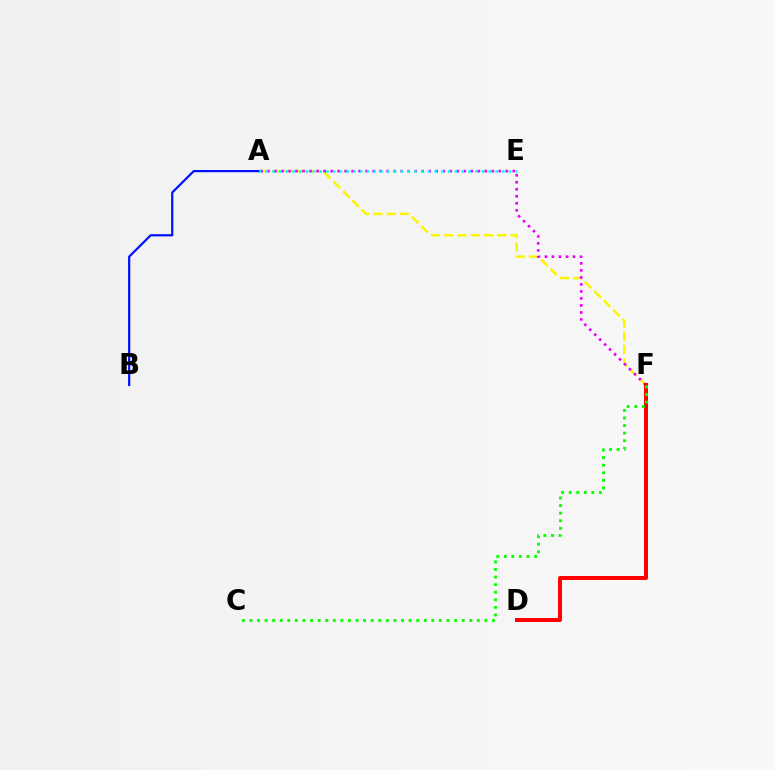{('A', 'F'): [{'color': '#fcf500', 'line_style': 'dashed', 'thickness': 1.8}, {'color': '#ee00ff', 'line_style': 'dotted', 'thickness': 1.9}], ('D', 'F'): [{'color': '#ff0000', 'line_style': 'solid', 'thickness': 2.88}], ('A', 'E'): [{'color': '#00fff6', 'line_style': 'dotted', 'thickness': 1.84}], ('A', 'B'): [{'color': '#0010ff', 'line_style': 'solid', 'thickness': 1.58}], ('C', 'F'): [{'color': '#08ff00', 'line_style': 'dotted', 'thickness': 2.06}]}